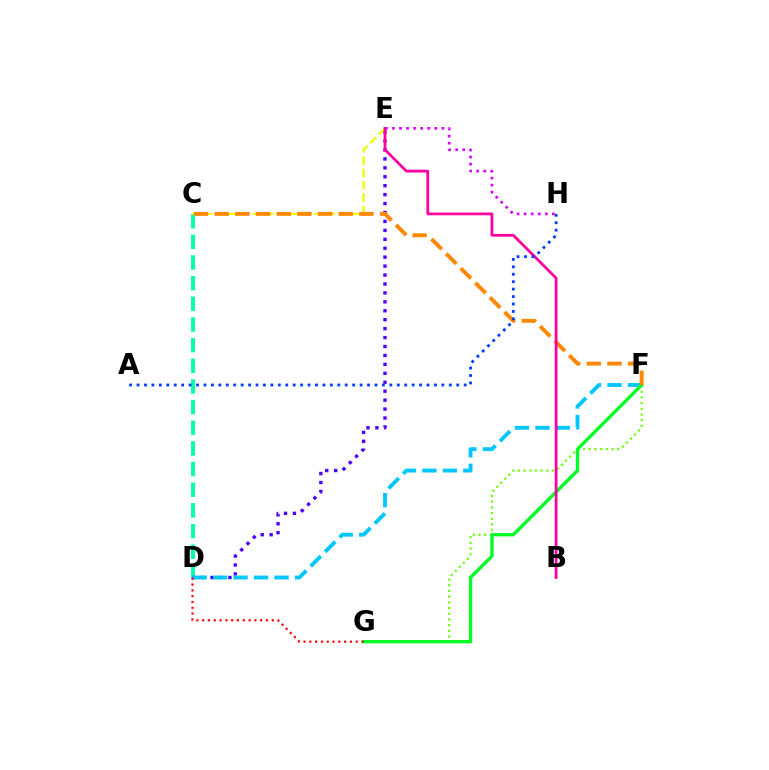{('C', 'D'): [{'color': '#00ffaf', 'line_style': 'dashed', 'thickness': 2.81}], ('D', 'E'): [{'color': '#4f00ff', 'line_style': 'dotted', 'thickness': 2.43}], ('F', 'G'): [{'color': '#66ff00', 'line_style': 'dotted', 'thickness': 1.55}, {'color': '#00ff27', 'line_style': 'solid', 'thickness': 2.38}], ('D', 'F'): [{'color': '#00c7ff', 'line_style': 'dashed', 'thickness': 2.78}], ('C', 'E'): [{'color': '#eeff00', 'line_style': 'dashed', 'thickness': 1.67}], ('C', 'F'): [{'color': '#ff8800', 'line_style': 'dashed', 'thickness': 2.81}], ('B', 'E'): [{'color': '#ff00a0', 'line_style': 'solid', 'thickness': 1.99}], ('A', 'H'): [{'color': '#003fff', 'line_style': 'dotted', 'thickness': 2.02}], ('D', 'G'): [{'color': '#ff0000', 'line_style': 'dotted', 'thickness': 1.58}], ('E', 'H'): [{'color': '#d600ff', 'line_style': 'dotted', 'thickness': 1.92}]}